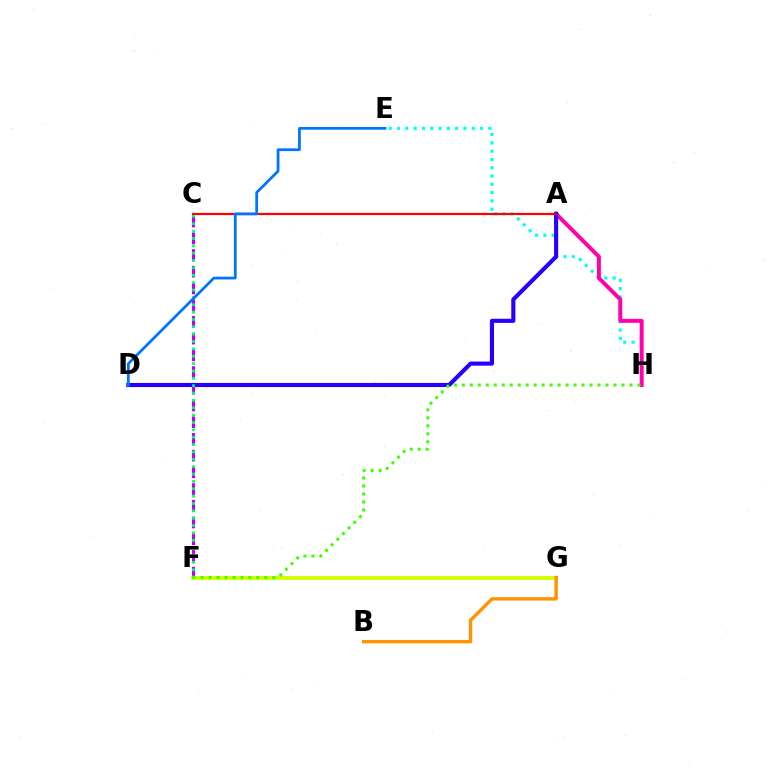{('E', 'H'): [{'color': '#00fff6', 'line_style': 'dotted', 'thickness': 2.26}], ('C', 'F'): [{'color': '#b900ff', 'line_style': 'dashed', 'thickness': 2.27}, {'color': '#00ff5c', 'line_style': 'dotted', 'thickness': 2.0}], ('A', 'H'): [{'color': '#ff00ac', 'line_style': 'solid', 'thickness': 2.85}], ('F', 'G'): [{'color': '#d1ff00', 'line_style': 'solid', 'thickness': 2.84}], ('A', 'D'): [{'color': '#2500ff', 'line_style': 'solid', 'thickness': 2.96}], ('A', 'C'): [{'color': '#ff0000', 'line_style': 'solid', 'thickness': 1.59}], ('B', 'G'): [{'color': '#ff9400', 'line_style': 'solid', 'thickness': 2.45}], ('D', 'E'): [{'color': '#0074ff', 'line_style': 'solid', 'thickness': 1.98}], ('F', 'H'): [{'color': '#3dff00', 'line_style': 'dotted', 'thickness': 2.17}]}